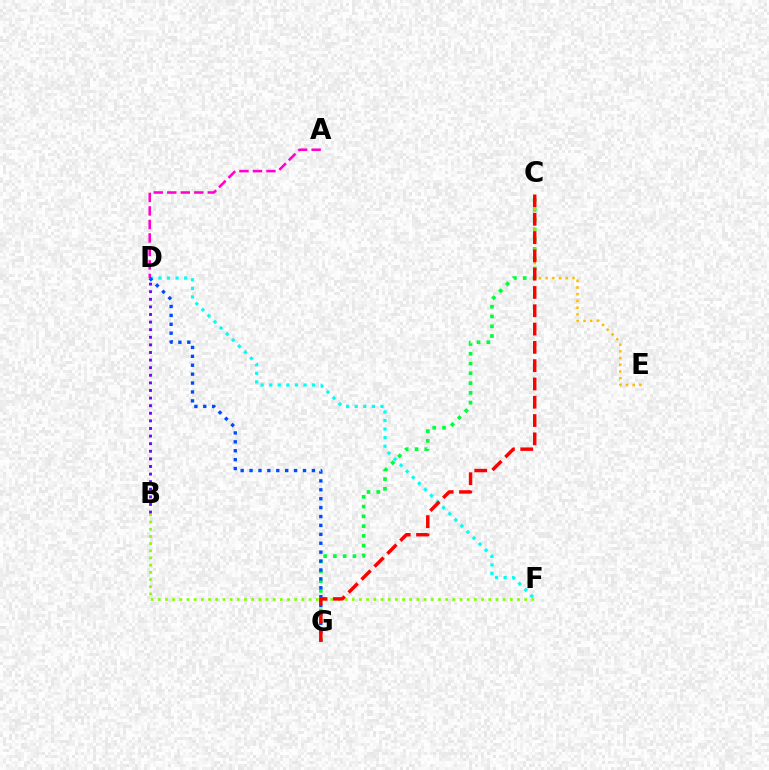{('D', 'F'): [{'color': '#00fff6', 'line_style': 'dotted', 'thickness': 2.33}], ('C', 'G'): [{'color': '#00ff39', 'line_style': 'dotted', 'thickness': 2.66}, {'color': '#ff0000', 'line_style': 'dashed', 'thickness': 2.49}], ('B', 'F'): [{'color': '#84ff00', 'line_style': 'dotted', 'thickness': 1.95}], ('A', 'D'): [{'color': '#ff00cf', 'line_style': 'dashed', 'thickness': 1.83}], ('C', 'E'): [{'color': '#ffbd00', 'line_style': 'dotted', 'thickness': 1.83}], ('B', 'D'): [{'color': '#7200ff', 'line_style': 'dotted', 'thickness': 2.06}], ('D', 'G'): [{'color': '#004bff', 'line_style': 'dotted', 'thickness': 2.42}]}